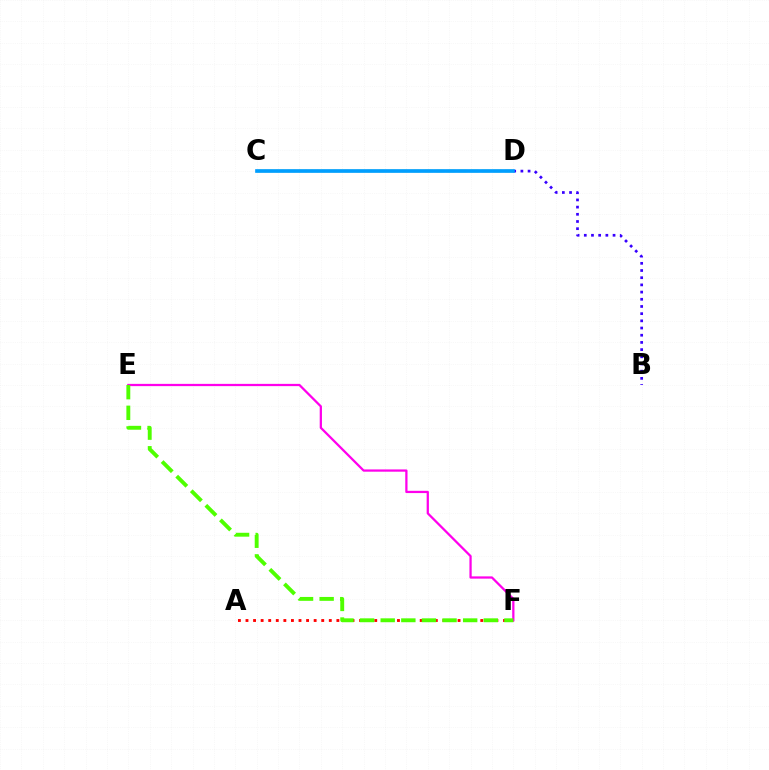{('B', 'D'): [{'color': '#3700ff', 'line_style': 'dotted', 'thickness': 1.95}], ('A', 'F'): [{'color': '#ff0000', 'line_style': 'dotted', 'thickness': 2.06}], ('E', 'F'): [{'color': '#ff00ed', 'line_style': 'solid', 'thickness': 1.63}, {'color': '#4fff00', 'line_style': 'dashed', 'thickness': 2.8}], ('C', 'D'): [{'color': '#00ff86', 'line_style': 'dashed', 'thickness': 1.55}, {'color': '#ffd500', 'line_style': 'dashed', 'thickness': 1.6}, {'color': '#009eff', 'line_style': 'solid', 'thickness': 2.64}]}